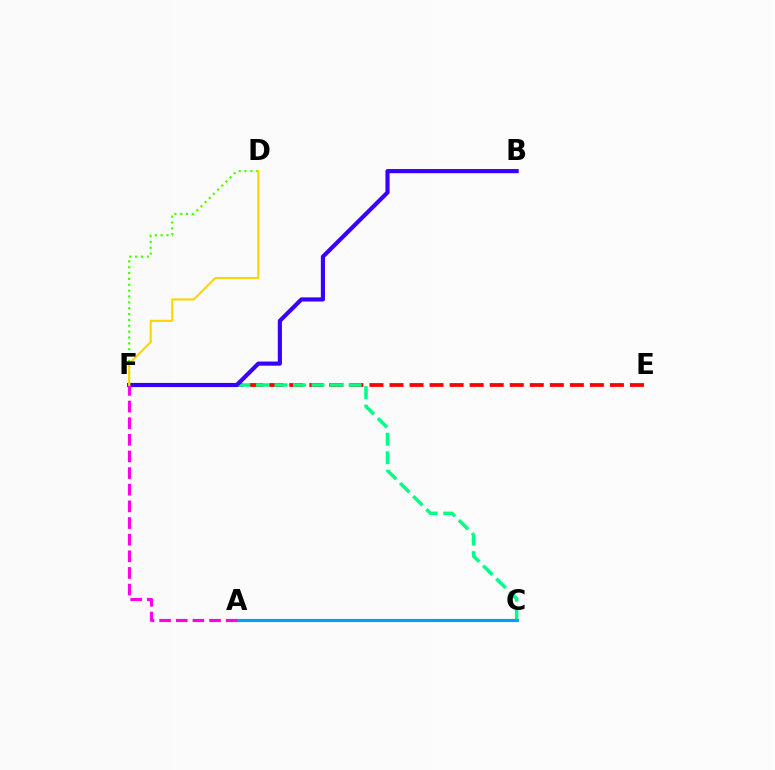{('E', 'F'): [{'color': '#ff0000', 'line_style': 'dashed', 'thickness': 2.72}], ('C', 'F'): [{'color': '#00ff86', 'line_style': 'dashed', 'thickness': 2.52}], ('B', 'F'): [{'color': '#3700ff', 'line_style': 'solid', 'thickness': 2.98}], ('A', 'C'): [{'color': '#009eff', 'line_style': 'solid', 'thickness': 2.28}], ('D', 'F'): [{'color': '#4fff00', 'line_style': 'dotted', 'thickness': 1.59}, {'color': '#ffd500', 'line_style': 'solid', 'thickness': 1.53}], ('A', 'F'): [{'color': '#ff00ed', 'line_style': 'dashed', 'thickness': 2.26}]}